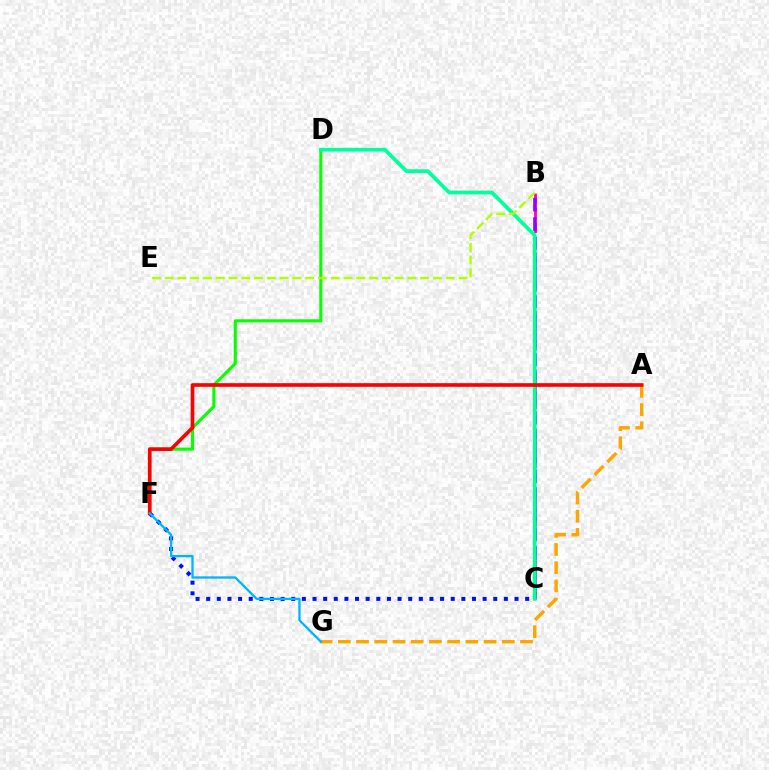{('B', 'C'): [{'color': '#ff00bd', 'line_style': 'dashed', 'thickness': 1.99}, {'color': '#9b00ff', 'line_style': 'dashed', 'thickness': 2.63}], ('C', 'F'): [{'color': '#0010ff', 'line_style': 'dotted', 'thickness': 2.89}], ('D', 'F'): [{'color': '#08ff00', 'line_style': 'solid', 'thickness': 2.22}], ('C', 'D'): [{'color': '#00ff9d', 'line_style': 'solid', 'thickness': 2.68}], ('A', 'G'): [{'color': '#ffa500', 'line_style': 'dashed', 'thickness': 2.47}], ('A', 'F'): [{'color': '#ff0000', 'line_style': 'solid', 'thickness': 2.64}], ('B', 'E'): [{'color': '#b3ff00', 'line_style': 'dashed', 'thickness': 1.74}], ('F', 'G'): [{'color': '#00b5ff', 'line_style': 'solid', 'thickness': 1.65}]}